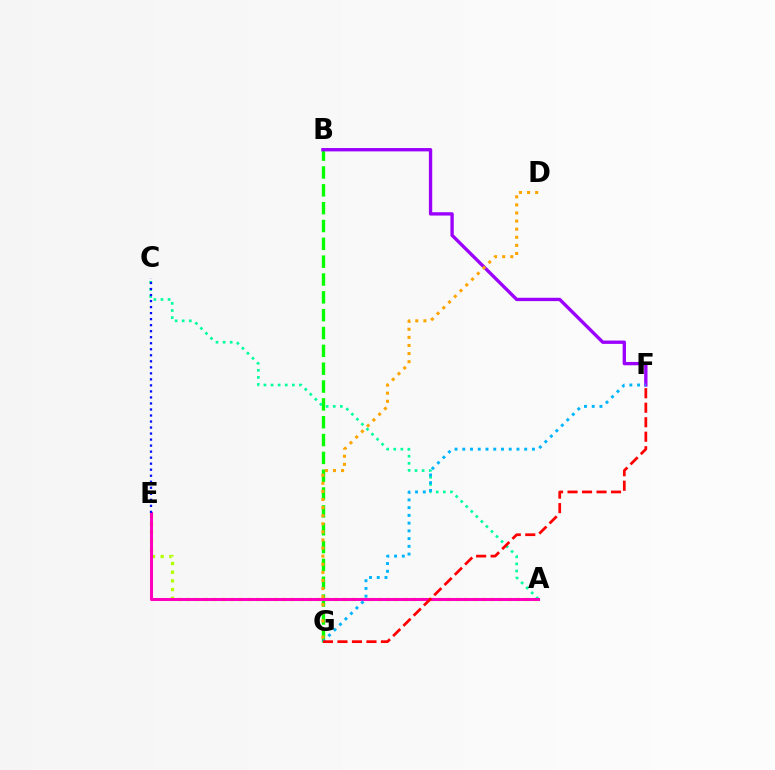{('A', 'E'): [{'color': '#b3ff00', 'line_style': 'dotted', 'thickness': 2.36}, {'color': '#ff00bd', 'line_style': 'solid', 'thickness': 2.19}], ('B', 'G'): [{'color': '#08ff00', 'line_style': 'dashed', 'thickness': 2.42}], ('A', 'C'): [{'color': '#00ff9d', 'line_style': 'dotted', 'thickness': 1.93}], ('B', 'F'): [{'color': '#9b00ff', 'line_style': 'solid', 'thickness': 2.41}], ('F', 'G'): [{'color': '#00b5ff', 'line_style': 'dotted', 'thickness': 2.1}, {'color': '#ff0000', 'line_style': 'dashed', 'thickness': 1.97}], ('C', 'E'): [{'color': '#0010ff', 'line_style': 'dotted', 'thickness': 1.64}], ('D', 'G'): [{'color': '#ffa500', 'line_style': 'dotted', 'thickness': 2.2}]}